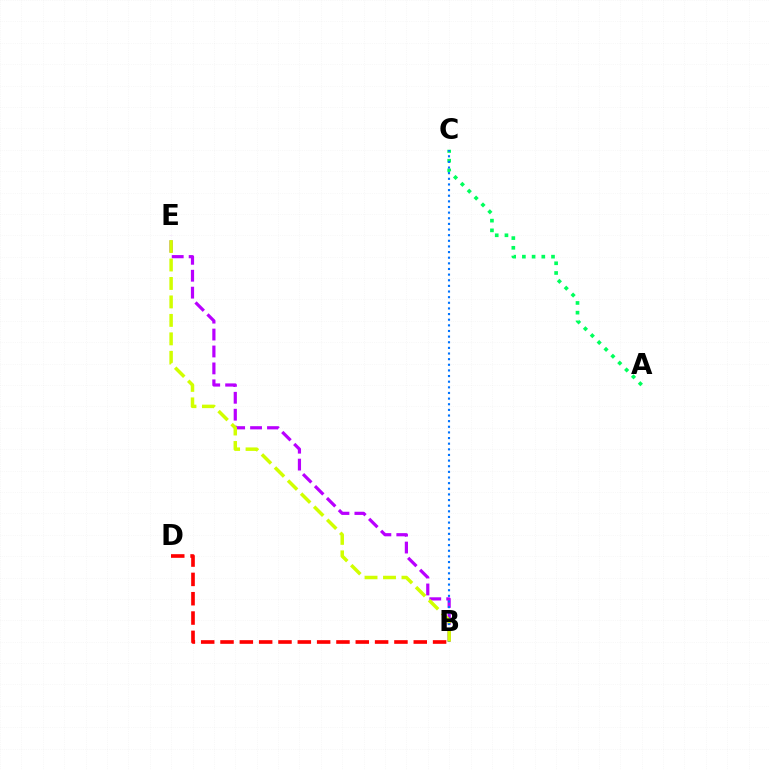{('A', 'C'): [{'color': '#00ff5c', 'line_style': 'dotted', 'thickness': 2.64}], ('B', 'E'): [{'color': '#b900ff', 'line_style': 'dashed', 'thickness': 2.3}, {'color': '#d1ff00', 'line_style': 'dashed', 'thickness': 2.51}], ('B', 'C'): [{'color': '#0074ff', 'line_style': 'dotted', 'thickness': 1.53}], ('B', 'D'): [{'color': '#ff0000', 'line_style': 'dashed', 'thickness': 2.63}]}